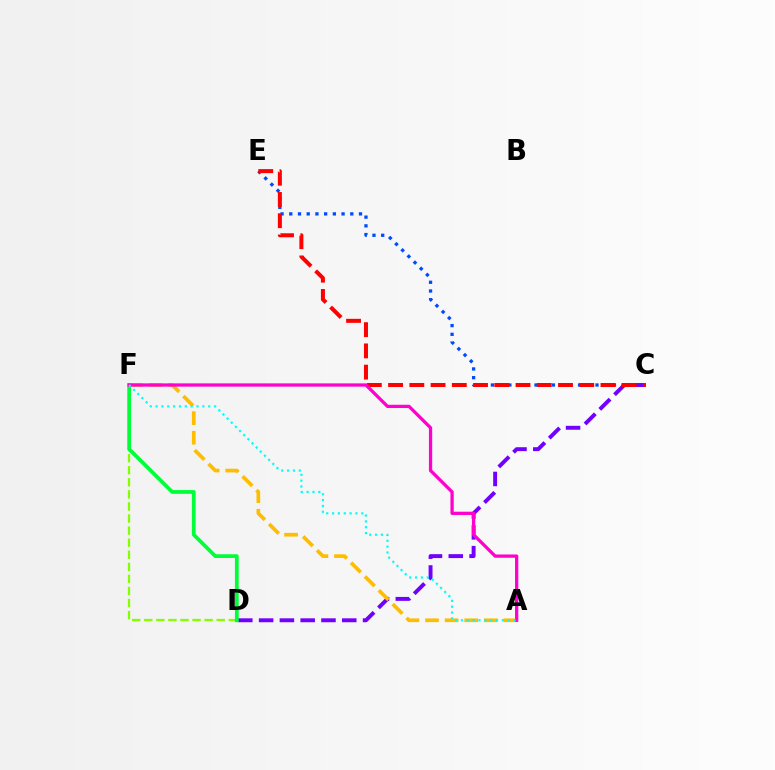{('C', 'E'): [{'color': '#004bff', 'line_style': 'dotted', 'thickness': 2.37}, {'color': '#ff0000', 'line_style': 'dashed', 'thickness': 2.89}], ('D', 'F'): [{'color': '#84ff00', 'line_style': 'dashed', 'thickness': 1.64}, {'color': '#00ff39', 'line_style': 'solid', 'thickness': 2.72}], ('C', 'D'): [{'color': '#7200ff', 'line_style': 'dashed', 'thickness': 2.82}], ('A', 'F'): [{'color': '#ffbd00', 'line_style': 'dashed', 'thickness': 2.66}, {'color': '#ff00cf', 'line_style': 'solid', 'thickness': 2.35}, {'color': '#00fff6', 'line_style': 'dotted', 'thickness': 1.59}]}